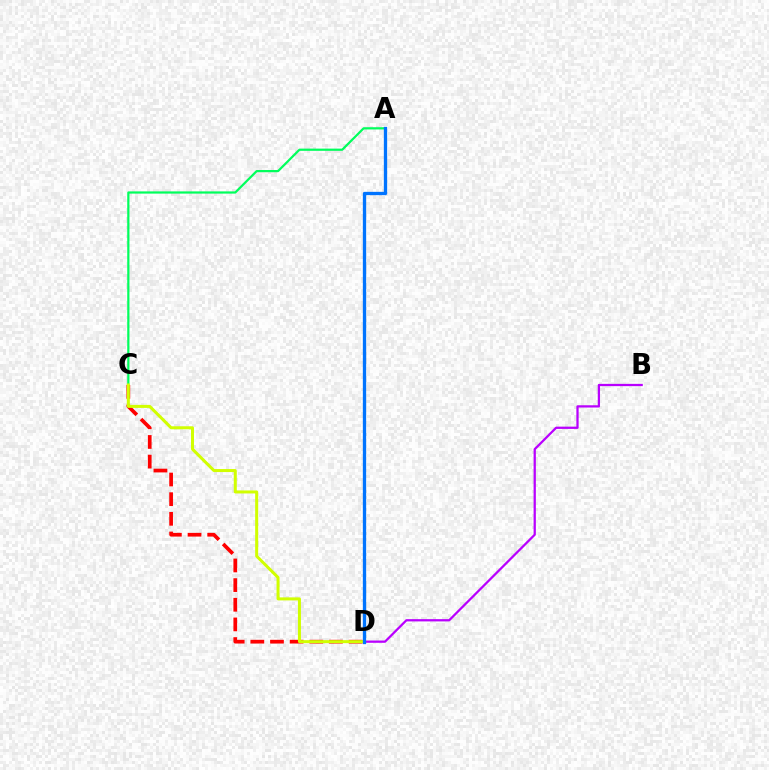{('A', 'C'): [{'color': '#00ff5c', 'line_style': 'solid', 'thickness': 1.6}], ('B', 'D'): [{'color': '#b900ff', 'line_style': 'solid', 'thickness': 1.63}], ('C', 'D'): [{'color': '#ff0000', 'line_style': 'dashed', 'thickness': 2.67}, {'color': '#d1ff00', 'line_style': 'solid', 'thickness': 2.17}], ('A', 'D'): [{'color': '#0074ff', 'line_style': 'solid', 'thickness': 2.39}]}